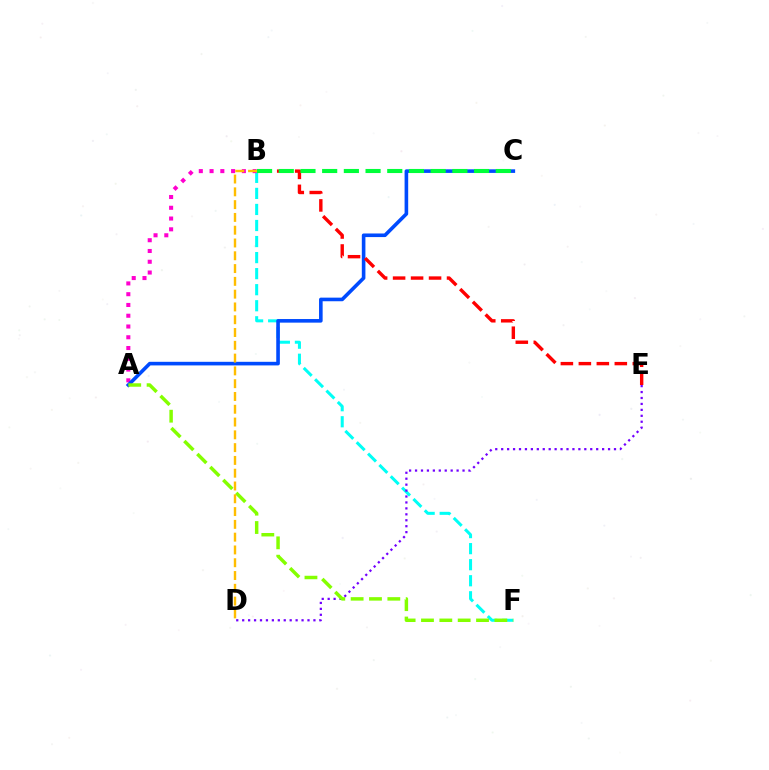{('B', 'F'): [{'color': '#00fff6', 'line_style': 'dashed', 'thickness': 2.18}], ('A', 'B'): [{'color': '#ff00cf', 'line_style': 'dotted', 'thickness': 2.93}], ('A', 'C'): [{'color': '#004bff', 'line_style': 'solid', 'thickness': 2.6}], ('B', 'E'): [{'color': '#ff0000', 'line_style': 'dashed', 'thickness': 2.44}], ('D', 'E'): [{'color': '#7200ff', 'line_style': 'dotted', 'thickness': 1.61}], ('A', 'F'): [{'color': '#84ff00', 'line_style': 'dashed', 'thickness': 2.49}], ('B', 'D'): [{'color': '#ffbd00', 'line_style': 'dashed', 'thickness': 1.74}], ('B', 'C'): [{'color': '#00ff39', 'line_style': 'dashed', 'thickness': 2.95}]}